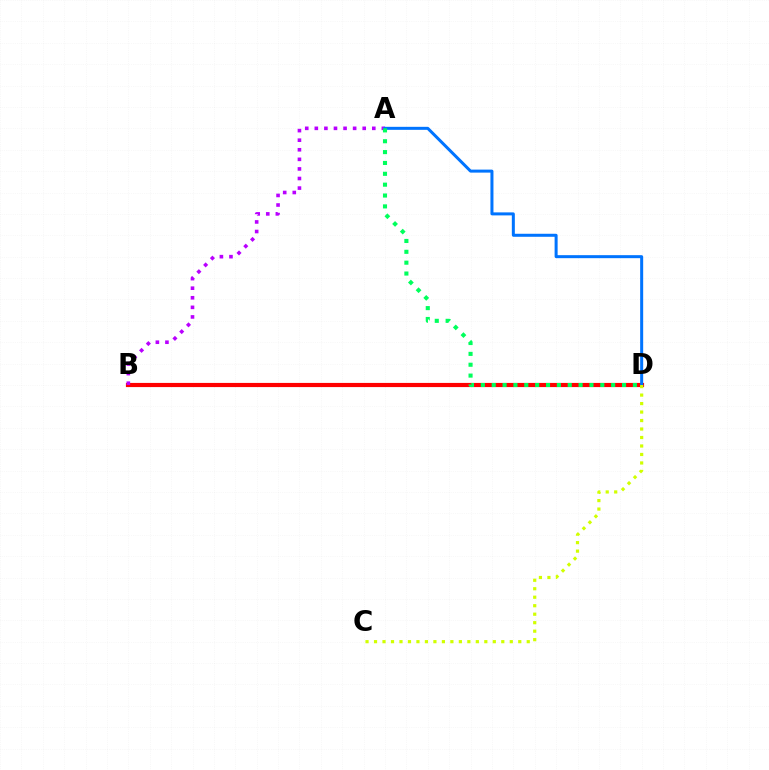{('B', 'D'): [{'color': '#ff0000', 'line_style': 'solid', 'thickness': 3.0}], ('A', 'B'): [{'color': '#b900ff', 'line_style': 'dotted', 'thickness': 2.6}], ('A', 'D'): [{'color': '#0074ff', 'line_style': 'solid', 'thickness': 2.17}, {'color': '#00ff5c', 'line_style': 'dotted', 'thickness': 2.95}], ('C', 'D'): [{'color': '#d1ff00', 'line_style': 'dotted', 'thickness': 2.31}]}